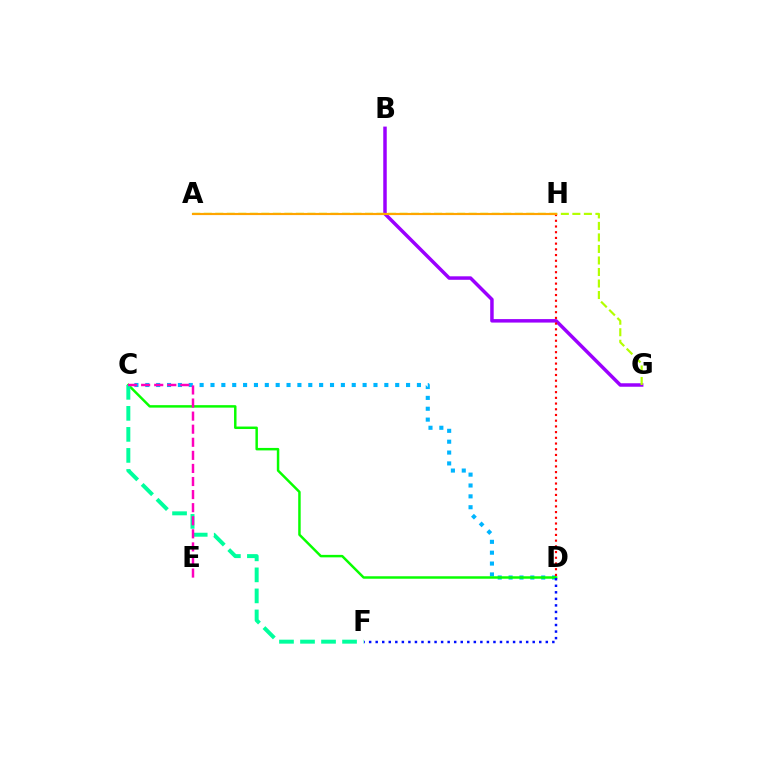{('C', 'D'): [{'color': '#00b5ff', 'line_style': 'dotted', 'thickness': 2.95}, {'color': '#08ff00', 'line_style': 'solid', 'thickness': 1.78}], ('B', 'G'): [{'color': '#9b00ff', 'line_style': 'solid', 'thickness': 2.51}], ('D', 'F'): [{'color': '#0010ff', 'line_style': 'dotted', 'thickness': 1.78}], ('A', 'G'): [{'color': '#b3ff00', 'line_style': 'dashed', 'thickness': 1.56}], ('C', 'F'): [{'color': '#00ff9d', 'line_style': 'dashed', 'thickness': 2.86}], ('D', 'H'): [{'color': '#ff0000', 'line_style': 'dotted', 'thickness': 1.55}], ('C', 'E'): [{'color': '#ff00bd', 'line_style': 'dashed', 'thickness': 1.78}], ('A', 'H'): [{'color': '#ffa500', 'line_style': 'solid', 'thickness': 1.57}]}